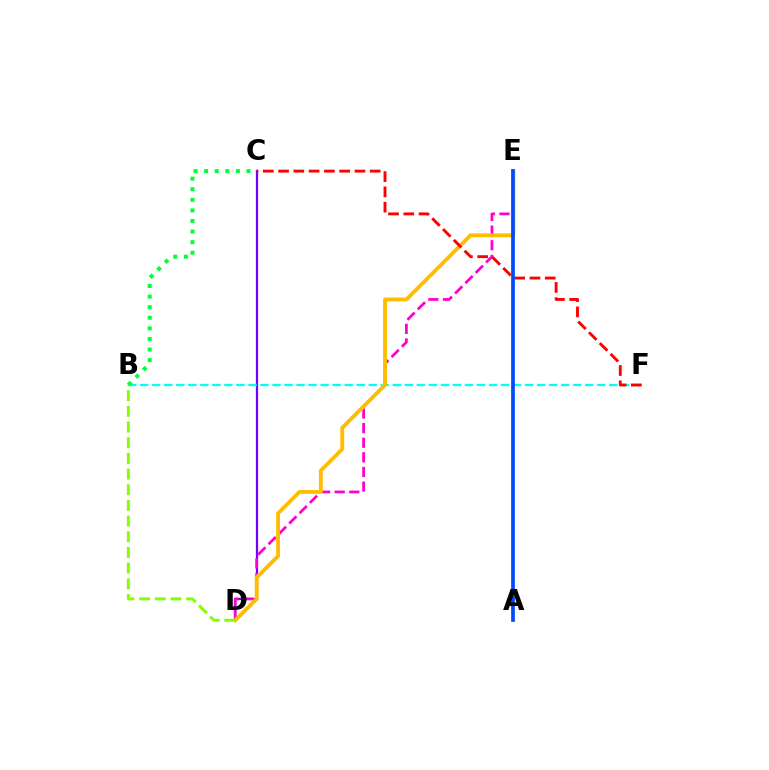{('C', 'D'): [{'color': '#7200ff', 'line_style': 'solid', 'thickness': 1.6}], ('D', 'E'): [{'color': '#ff00cf', 'line_style': 'dashed', 'thickness': 1.99}, {'color': '#ffbd00', 'line_style': 'solid', 'thickness': 2.77}], ('B', 'F'): [{'color': '#00fff6', 'line_style': 'dashed', 'thickness': 1.63}], ('B', 'C'): [{'color': '#00ff39', 'line_style': 'dotted', 'thickness': 2.88}], ('B', 'D'): [{'color': '#84ff00', 'line_style': 'dashed', 'thickness': 2.13}], ('C', 'F'): [{'color': '#ff0000', 'line_style': 'dashed', 'thickness': 2.07}], ('A', 'E'): [{'color': '#004bff', 'line_style': 'solid', 'thickness': 2.66}]}